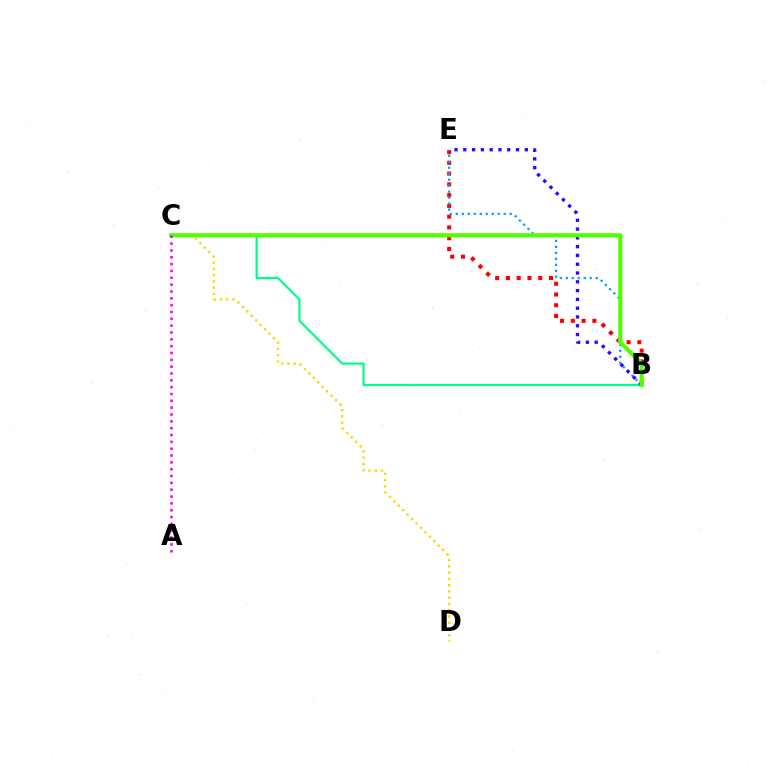{('B', 'E'): [{'color': '#ff0000', 'line_style': 'dotted', 'thickness': 2.93}, {'color': '#009eff', 'line_style': 'dotted', 'thickness': 1.63}, {'color': '#3700ff', 'line_style': 'dotted', 'thickness': 2.39}], ('B', 'C'): [{'color': '#00ff86', 'line_style': 'solid', 'thickness': 1.57}, {'color': '#4fff00', 'line_style': 'solid', 'thickness': 2.97}], ('C', 'D'): [{'color': '#ffd500', 'line_style': 'dotted', 'thickness': 1.7}], ('A', 'C'): [{'color': '#ff00ed', 'line_style': 'dotted', 'thickness': 1.86}]}